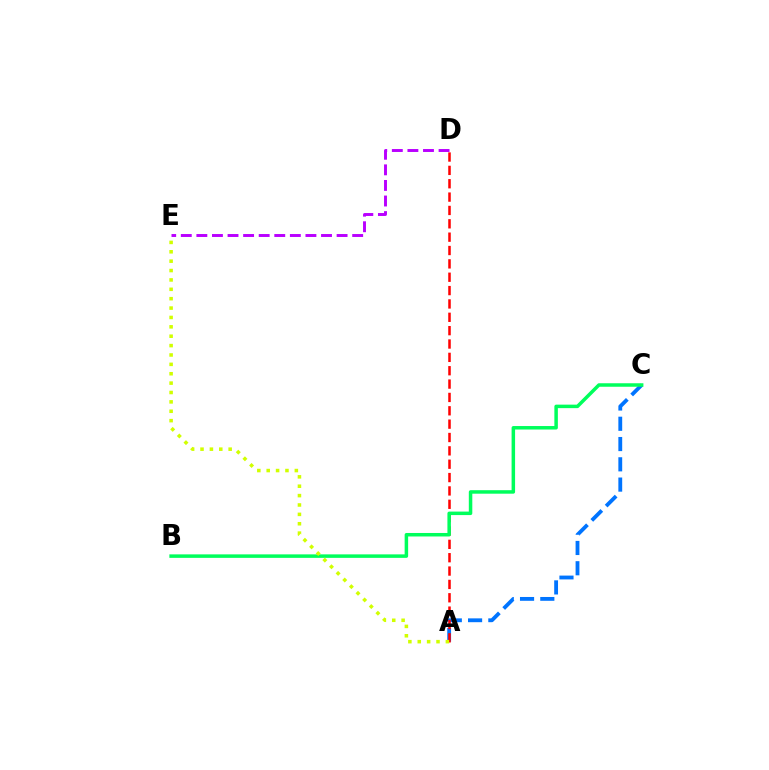{('D', 'E'): [{'color': '#b900ff', 'line_style': 'dashed', 'thickness': 2.12}], ('A', 'C'): [{'color': '#0074ff', 'line_style': 'dashed', 'thickness': 2.75}], ('A', 'D'): [{'color': '#ff0000', 'line_style': 'dashed', 'thickness': 1.81}], ('B', 'C'): [{'color': '#00ff5c', 'line_style': 'solid', 'thickness': 2.52}], ('A', 'E'): [{'color': '#d1ff00', 'line_style': 'dotted', 'thickness': 2.55}]}